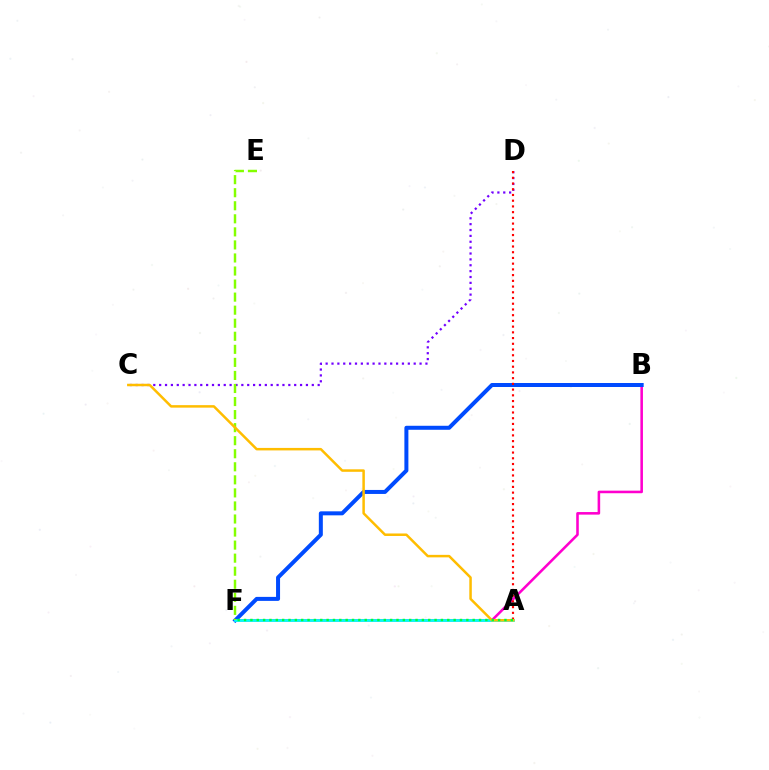{('C', 'D'): [{'color': '#7200ff', 'line_style': 'dotted', 'thickness': 1.6}], ('B', 'F'): [{'color': '#ff00cf', 'line_style': 'solid', 'thickness': 1.85}, {'color': '#004bff', 'line_style': 'solid', 'thickness': 2.88}], ('A', 'F'): [{'color': '#00fff6', 'line_style': 'solid', 'thickness': 1.99}, {'color': '#00ff39', 'line_style': 'dotted', 'thickness': 1.73}], ('A', 'D'): [{'color': '#ff0000', 'line_style': 'dotted', 'thickness': 1.56}], ('E', 'F'): [{'color': '#84ff00', 'line_style': 'dashed', 'thickness': 1.77}], ('A', 'C'): [{'color': '#ffbd00', 'line_style': 'solid', 'thickness': 1.8}]}